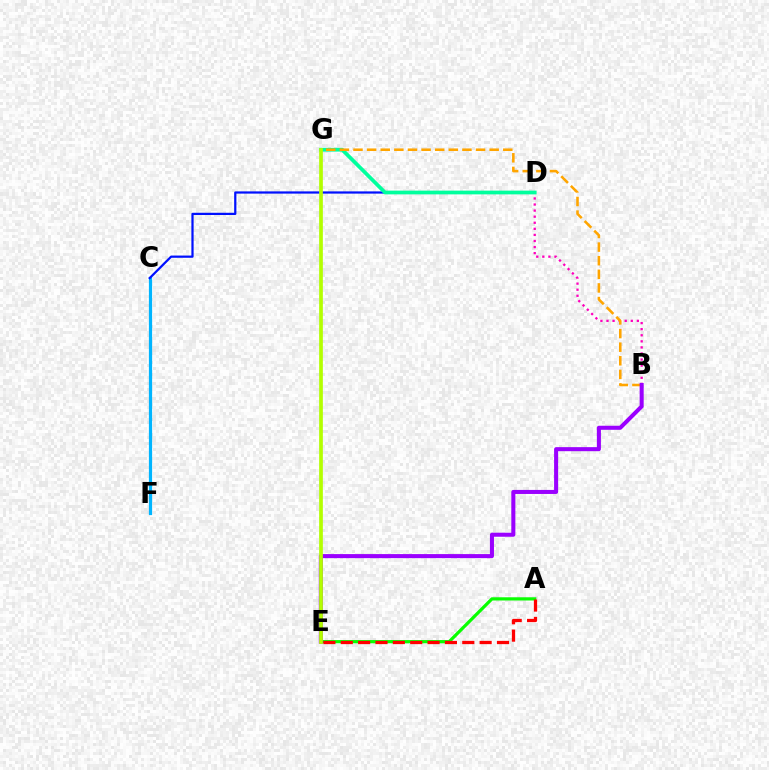{('C', 'F'): [{'color': '#00b5ff', 'line_style': 'solid', 'thickness': 2.31}], ('A', 'E'): [{'color': '#08ff00', 'line_style': 'solid', 'thickness': 2.32}, {'color': '#ff0000', 'line_style': 'dashed', 'thickness': 2.36}], ('C', 'D'): [{'color': '#0010ff', 'line_style': 'solid', 'thickness': 1.61}], ('B', 'D'): [{'color': '#ff00bd', 'line_style': 'dotted', 'thickness': 1.65}], ('D', 'G'): [{'color': '#00ff9d', 'line_style': 'solid', 'thickness': 2.69}], ('B', 'G'): [{'color': '#ffa500', 'line_style': 'dashed', 'thickness': 1.85}], ('B', 'E'): [{'color': '#9b00ff', 'line_style': 'solid', 'thickness': 2.91}], ('E', 'G'): [{'color': '#b3ff00', 'line_style': 'solid', 'thickness': 2.67}]}